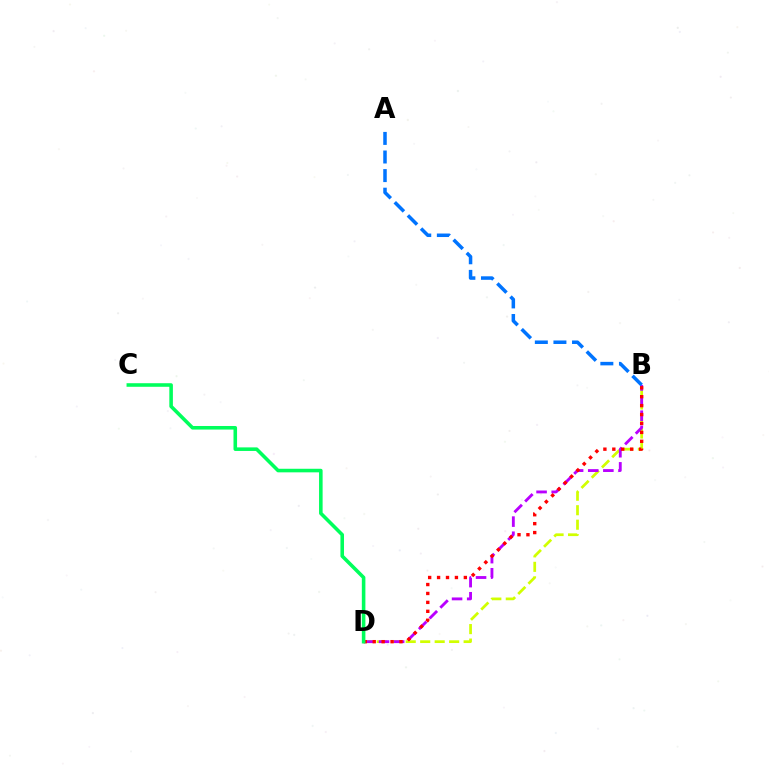{('B', 'D'): [{'color': '#d1ff00', 'line_style': 'dashed', 'thickness': 1.97}, {'color': '#b900ff', 'line_style': 'dashed', 'thickness': 2.06}, {'color': '#ff0000', 'line_style': 'dotted', 'thickness': 2.42}], ('A', 'B'): [{'color': '#0074ff', 'line_style': 'dashed', 'thickness': 2.53}], ('C', 'D'): [{'color': '#00ff5c', 'line_style': 'solid', 'thickness': 2.57}]}